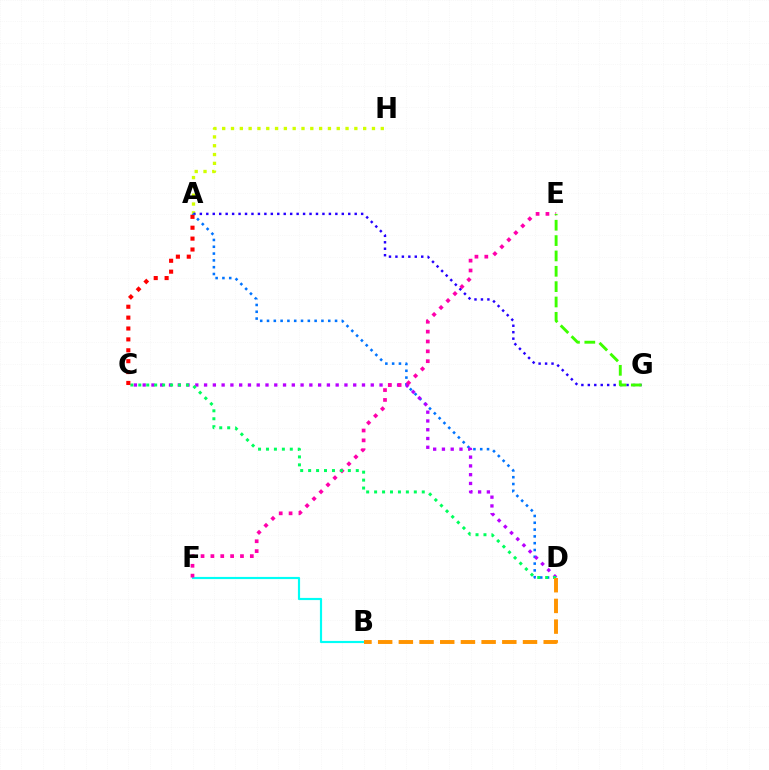{('A', 'H'): [{'color': '#d1ff00', 'line_style': 'dotted', 'thickness': 2.39}], ('A', 'G'): [{'color': '#2500ff', 'line_style': 'dotted', 'thickness': 1.75}], ('B', 'F'): [{'color': '#00fff6', 'line_style': 'solid', 'thickness': 1.56}], ('A', 'D'): [{'color': '#0074ff', 'line_style': 'dotted', 'thickness': 1.85}], ('C', 'D'): [{'color': '#b900ff', 'line_style': 'dotted', 'thickness': 2.38}, {'color': '#00ff5c', 'line_style': 'dotted', 'thickness': 2.16}], ('E', 'F'): [{'color': '#ff00ac', 'line_style': 'dotted', 'thickness': 2.68}], ('E', 'G'): [{'color': '#3dff00', 'line_style': 'dashed', 'thickness': 2.09}], ('A', 'C'): [{'color': '#ff0000', 'line_style': 'dotted', 'thickness': 2.96}], ('B', 'D'): [{'color': '#ff9400', 'line_style': 'dashed', 'thickness': 2.81}]}